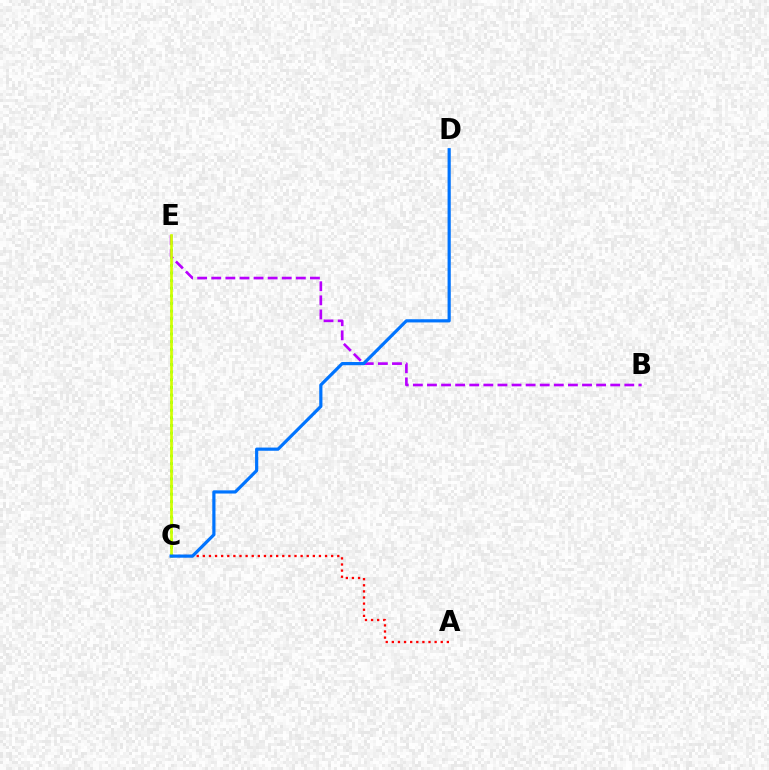{('C', 'E'): [{'color': '#00ff5c', 'line_style': 'dotted', 'thickness': 2.07}, {'color': '#d1ff00', 'line_style': 'solid', 'thickness': 1.93}], ('A', 'C'): [{'color': '#ff0000', 'line_style': 'dotted', 'thickness': 1.66}], ('B', 'E'): [{'color': '#b900ff', 'line_style': 'dashed', 'thickness': 1.91}], ('C', 'D'): [{'color': '#0074ff', 'line_style': 'solid', 'thickness': 2.3}]}